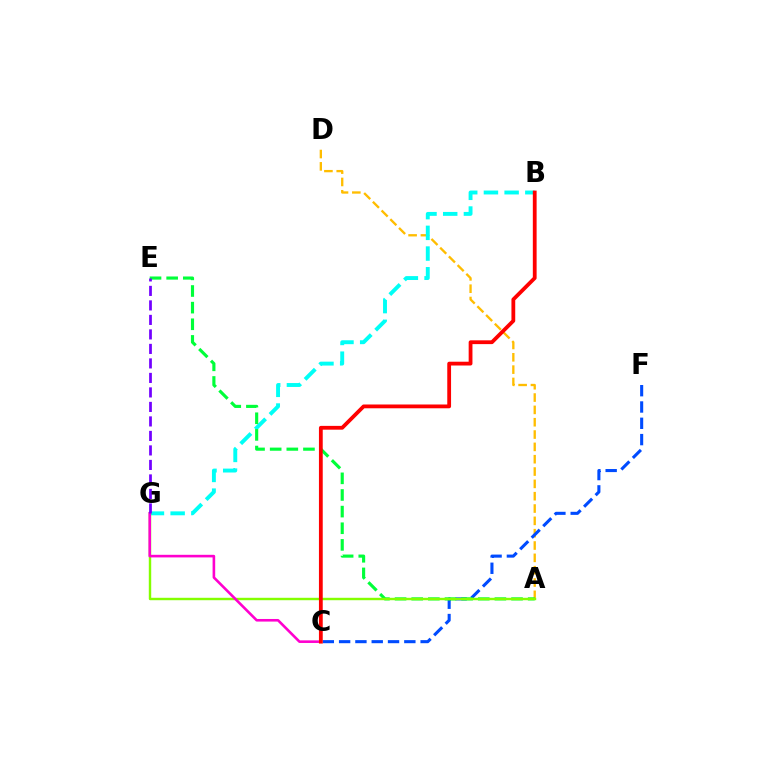{('A', 'D'): [{'color': '#ffbd00', 'line_style': 'dashed', 'thickness': 1.68}], ('B', 'G'): [{'color': '#00fff6', 'line_style': 'dashed', 'thickness': 2.81}], ('C', 'F'): [{'color': '#004bff', 'line_style': 'dashed', 'thickness': 2.21}], ('A', 'E'): [{'color': '#00ff39', 'line_style': 'dashed', 'thickness': 2.26}], ('A', 'G'): [{'color': '#84ff00', 'line_style': 'solid', 'thickness': 1.74}], ('C', 'G'): [{'color': '#ff00cf', 'line_style': 'solid', 'thickness': 1.88}], ('B', 'C'): [{'color': '#ff0000', 'line_style': 'solid', 'thickness': 2.73}], ('E', 'G'): [{'color': '#7200ff', 'line_style': 'dashed', 'thickness': 1.97}]}